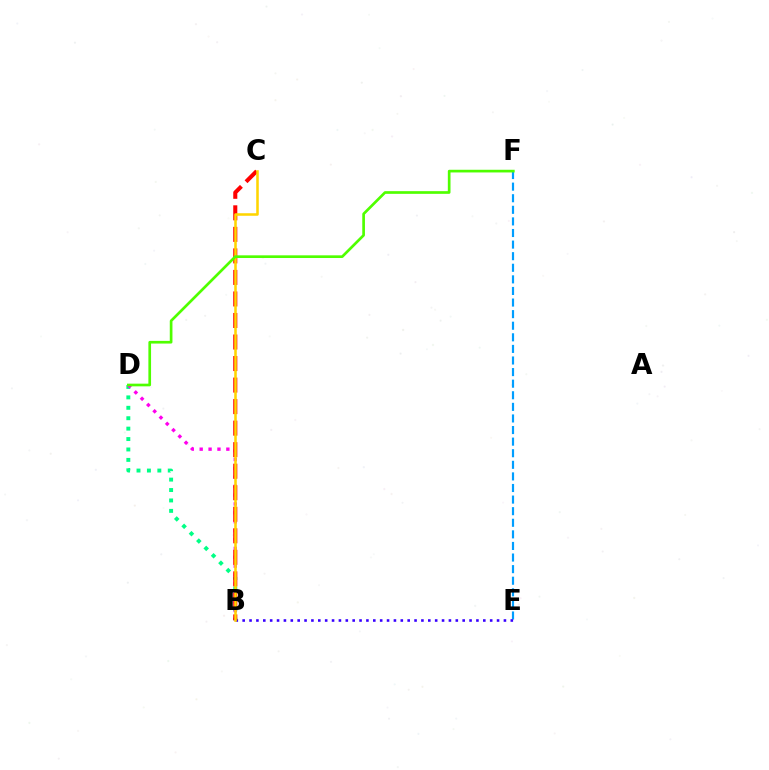{('E', 'F'): [{'color': '#009eff', 'line_style': 'dashed', 'thickness': 1.57}], ('B', 'E'): [{'color': '#3700ff', 'line_style': 'dotted', 'thickness': 1.87}], ('B', 'D'): [{'color': '#00ff86', 'line_style': 'dotted', 'thickness': 2.83}, {'color': '#ff00ed', 'line_style': 'dotted', 'thickness': 2.41}], ('B', 'C'): [{'color': '#ff0000', 'line_style': 'dashed', 'thickness': 2.92}, {'color': '#ffd500', 'line_style': 'solid', 'thickness': 1.83}], ('D', 'F'): [{'color': '#4fff00', 'line_style': 'solid', 'thickness': 1.93}]}